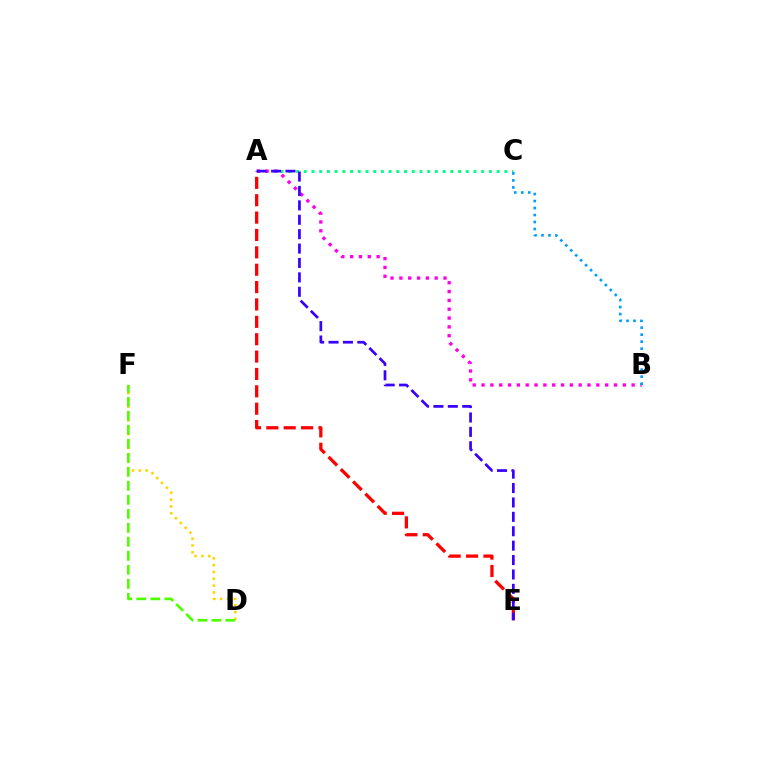{('D', 'F'): [{'color': '#ffd500', 'line_style': 'dotted', 'thickness': 1.86}, {'color': '#4fff00', 'line_style': 'dashed', 'thickness': 1.9}], ('A', 'C'): [{'color': '#00ff86', 'line_style': 'dotted', 'thickness': 2.1}], ('A', 'B'): [{'color': '#ff00ed', 'line_style': 'dotted', 'thickness': 2.4}], ('A', 'E'): [{'color': '#ff0000', 'line_style': 'dashed', 'thickness': 2.36}, {'color': '#3700ff', 'line_style': 'dashed', 'thickness': 1.96}], ('B', 'C'): [{'color': '#009eff', 'line_style': 'dotted', 'thickness': 1.9}]}